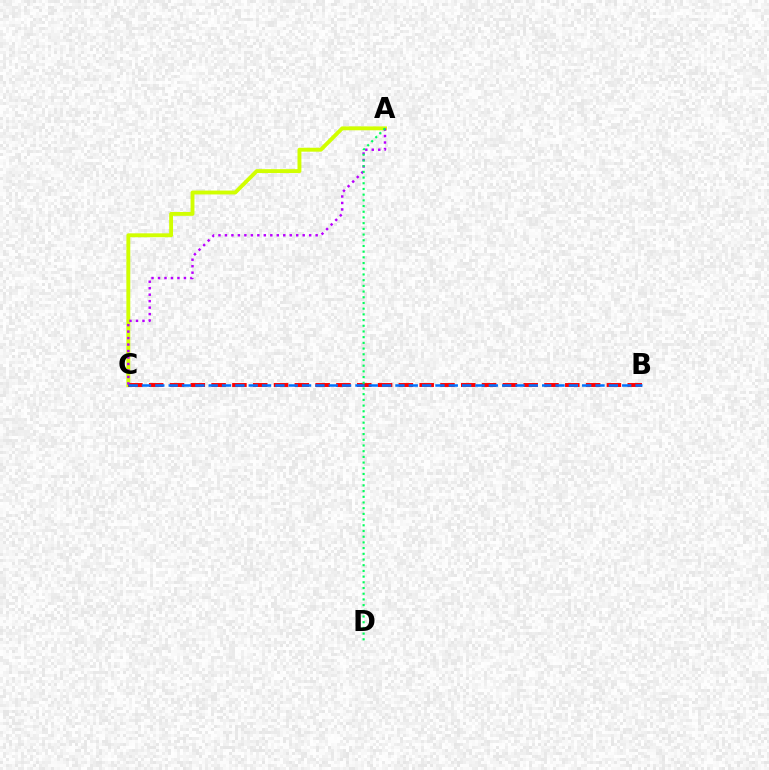{('A', 'C'): [{'color': '#d1ff00', 'line_style': 'solid', 'thickness': 2.8}, {'color': '#b900ff', 'line_style': 'dotted', 'thickness': 1.76}], ('B', 'C'): [{'color': '#ff0000', 'line_style': 'dashed', 'thickness': 2.83}, {'color': '#0074ff', 'line_style': 'dashed', 'thickness': 1.81}], ('A', 'D'): [{'color': '#00ff5c', 'line_style': 'dotted', 'thickness': 1.55}]}